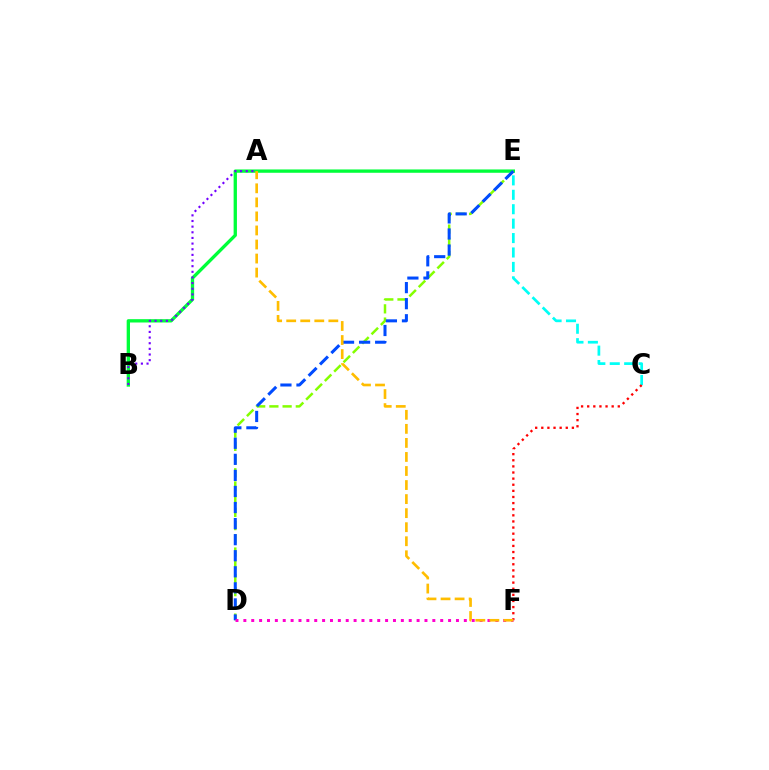{('B', 'E'): [{'color': '#00ff39', 'line_style': 'solid', 'thickness': 2.39}], ('C', 'E'): [{'color': '#00fff6', 'line_style': 'dashed', 'thickness': 1.96}], ('D', 'E'): [{'color': '#84ff00', 'line_style': 'dashed', 'thickness': 1.79}, {'color': '#004bff', 'line_style': 'dashed', 'thickness': 2.18}], ('A', 'B'): [{'color': '#7200ff', 'line_style': 'dotted', 'thickness': 1.53}], ('C', 'F'): [{'color': '#ff0000', 'line_style': 'dotted', 'thickness': 1.66}], ('D', 'F'): [{'color': '#ff00cf', 'line_style': 'dotted', 'thickness': 2.14}], ('A', 'F'): [{'color': '#ffbd00', 'line_style': 'dashed', 'thickness': 1.91}]}